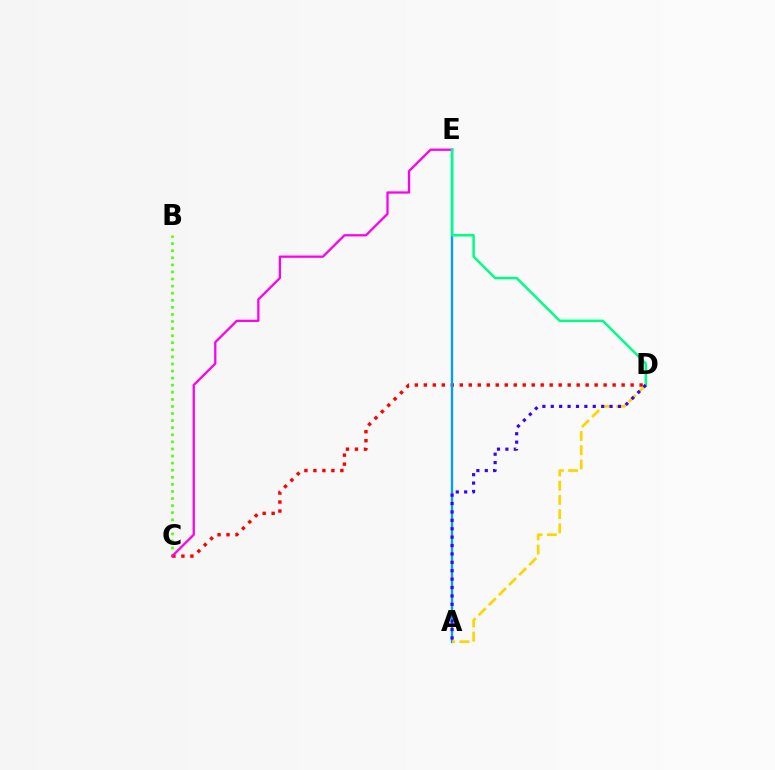{('B', 'C'): [{'color': '#4fff00', 'line_style': 'dotted', 'thickness': 1.92}], ('C', 'D'): [{'color': '#ff0000', 'line_style': 'dotted', 'thickness': 2.44}], ('A', 'E'): [{'color': '#009eff', 'line_style': 'solid', 'thickness': 1.7}], ('C', 'E'): [{'color': '#ff00ed', 'line_style': 'solid', 'thickness': 1.64}], ('A', 'D'): [{'color': '#ffd500', 'line_style': 'dashed', 'thickness': 1.93}, {'color': '#3700ff', 'line_style': 'dotted', 'thickness': 2.28}], ('D', 'E'): [{'color': '#00ff86', 'line_style': 'solid', 'thickness': 1.8}]}